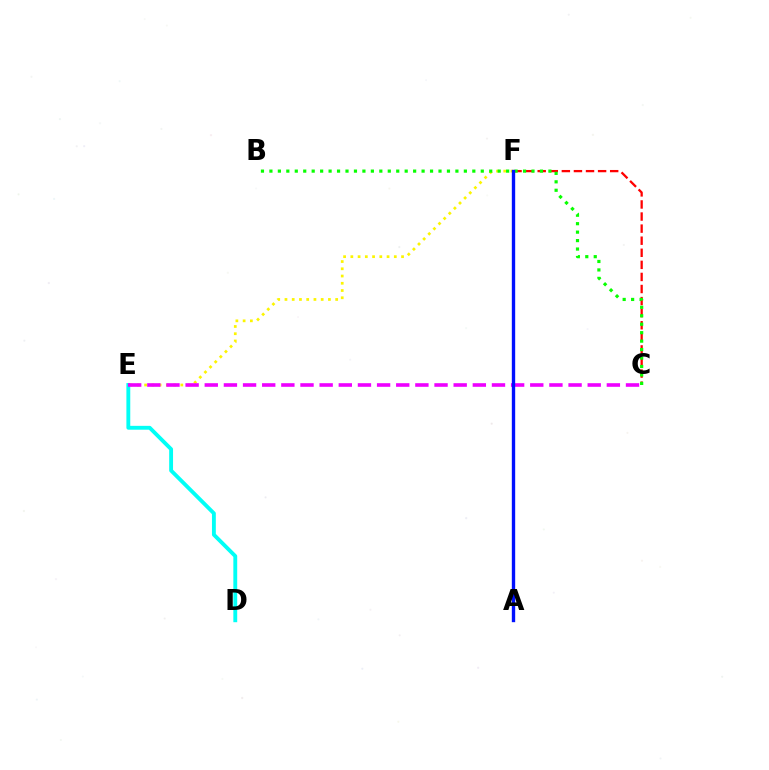{('C', 'F'): [{'color': '#ff0000', 'line_style': 'dashed', 'thickness': 1.64}], ('E', 'F'): [{'color': '#fcf500', 'line_style': 'dotted', 'thickness': 1.97}], ('D', 'E'): [{'color': '#00fff6', 'line_style': 'solid', 'thickness': 2.78}], ('B', 'C'): [{'color': '#08ff00', 'line_style': 'dotted', 'thickness': 2.3}], ('C', 'E'): [{'color': '#ee00ff', 'line_style': 'dashed', 'thickness': 2.6}], ('A', 'F'): [{'color': '#0010ff', 'line_style': 'solid', 'thickness': 2.42}]}